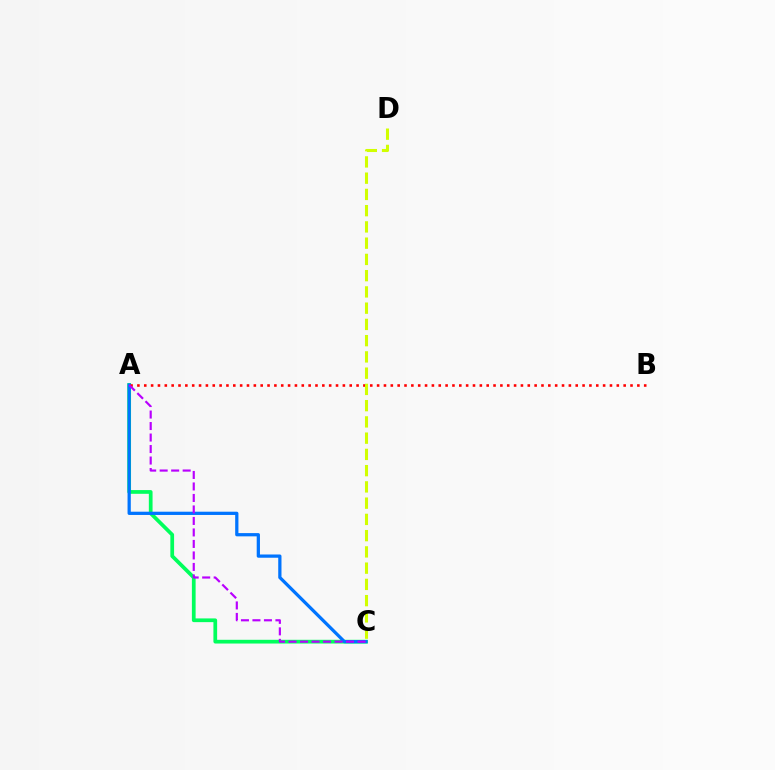{('A', 'C'): [{'color': '#00ff5c', 'line_style': 'solid', 'thickness': 2.68}, {'color': '#0074ff', 'line_style': 'solid', 'thickness': 2.34}, {'color': '#b900ff', 'line_style': 'dashed', 'thickness': 1.56}], ('A', 'B'): [{'color': '#ff0000', 'line_style': 'dotted', 'thickness': 1.86}], ('C', 'D'): [{'color': '#d1ff00', 'line_style': 'dashed', 'thickness': 2.21}]}